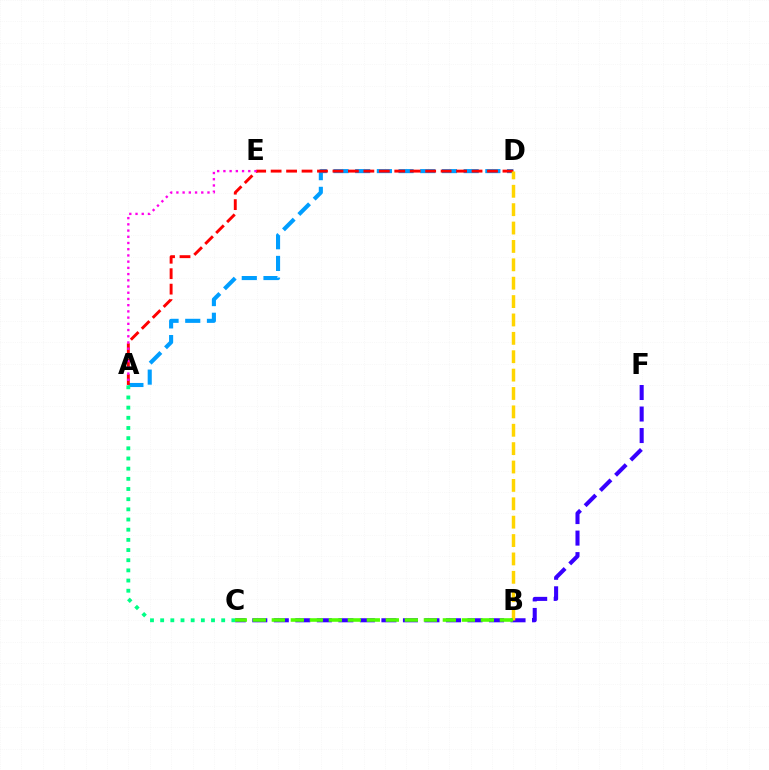{('A', 'D'): [{'color': '#009eff', 'line_style': 'dashed', 'thickness': 2.95}, {'color': '#ff0000', 'line_style': 'dashed', 'thickness': 2.1}], ('C', 'F'): [{'color': '#3700ff', 'line_style': 'dashed', 'thickness': 2.92}], ('A', 'C'): [{'color': '#00ff86', 'line_style': 'dotted', 'thickness': 2.76}], ('B', 'D'): [{'color': '#ffd500', 'line_style': 'dashed', 'thickness': 2.5}], ('A', 'E'): [{'color': '#ff00ed', 'line_style': 'dotted', 'thickness': 1.69}], ('B', 'C'): [{'color': '#4fff00', 'line_style': 'dashed', 'thickness': 2.58}]}